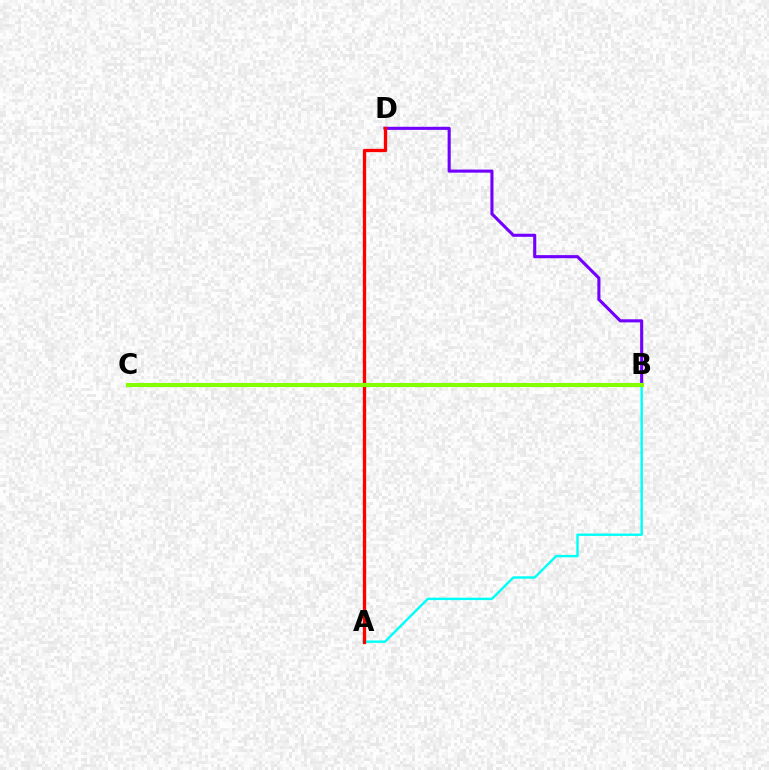{('B', 'D'): [{'color': '#7200ff', 'line_style': 'solid', 'thickness': 2.22}], ('A', 'B'): [{'color': '#00fff6', 'line_style': 'solid', 'thickness': 1.74}], ('A', 'D'): [{'color': '#ff0000', 'line_style': 'solid', 'thickness': 2.38}], ('B', 'C'): [{'color': '#84ff00', 'line_style': 'solid', 'thickness': 2.95}]}